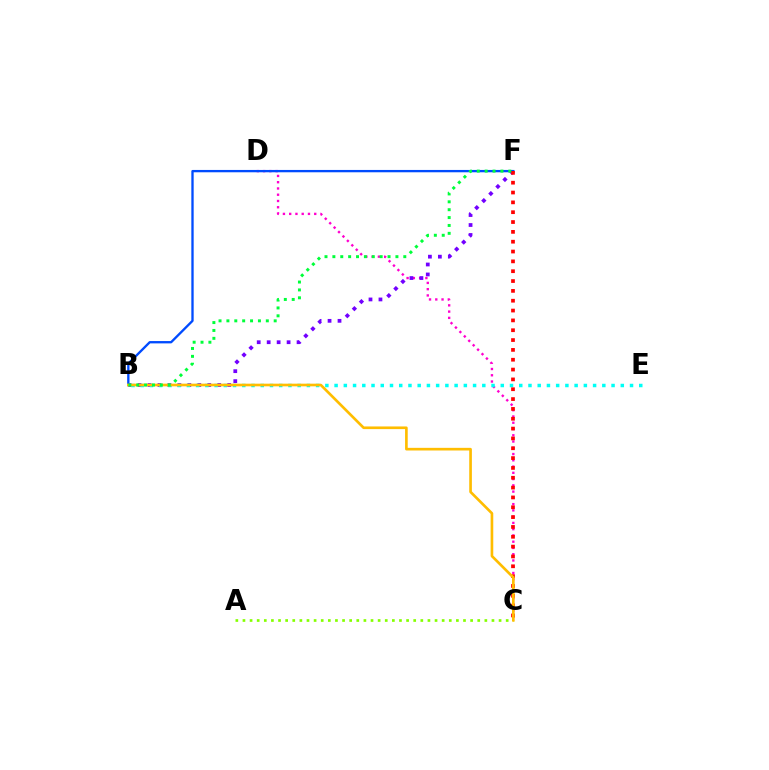{('C', 'D'): [{'color': '#ff00cf', 'line_style': 'dotted', 'thickness': 1.7}], ('B', 'F'): [{'color': '#7200ff', 'line_style': 'dotted', 'thickness': 2.71}, {'color': '#004bff', 'line_style': 'solid', 'thickness': 1.68}, {'color': '#00ff39', 'line_style': 'dotted', 'thickness': 2.14}], ('B', 'E'): [{'color': '#00fff6', 'line_style': 'dotted', 'thickness': 2.51}], ('A', 'C'): [{'color': '#84ff00', 'line_style': 'dotted', 'thickness': 1.93}], ('C', 'F'): [{'color': '#ff0000', 'line_style': 'dotted', 'thickness': 2.67}], ('B', 'C'): [{'color': '#ffbd00', 'line_style': 'solid', 'thickness': 1.91}]}